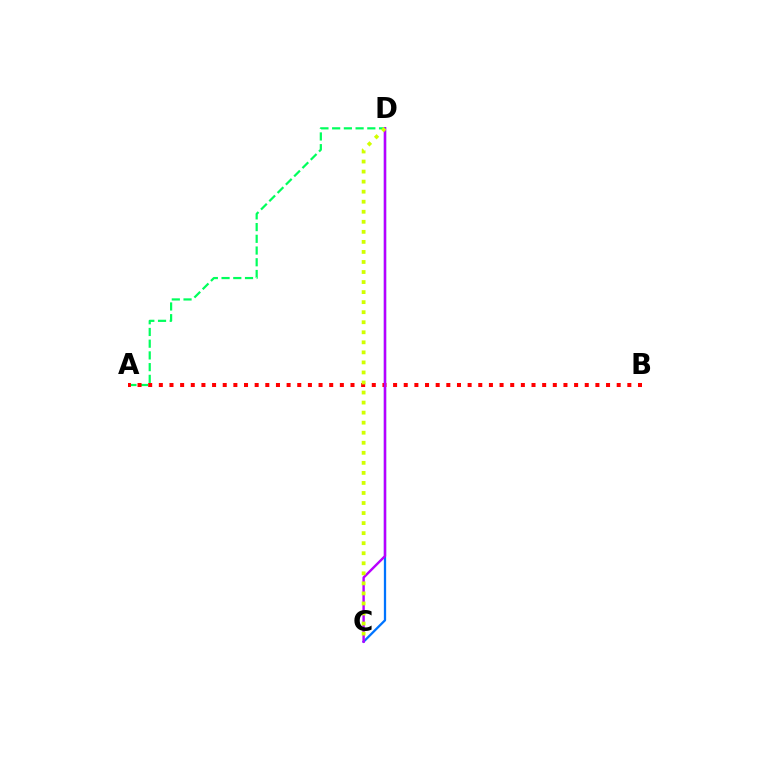{('C', 'D'): [{'color': '#0074ff', 'line_style': 'solid', 'thickness': 1.64}, {'color': '#b900ff', 'line_style': 'solid', 'thickness': 1.74}, {'color': '#d1ff00', 'line_style': 'dotted', 'thickness': 2.73}], ('A', 'D'): [{'color': '#00ff5c', 'line_style': 'dashed', 'thickness': 1.59}], ('A', 'B'): [{'color': '#ff0000', 'line_style': 'dotted', 'thickness': 2.89}]}